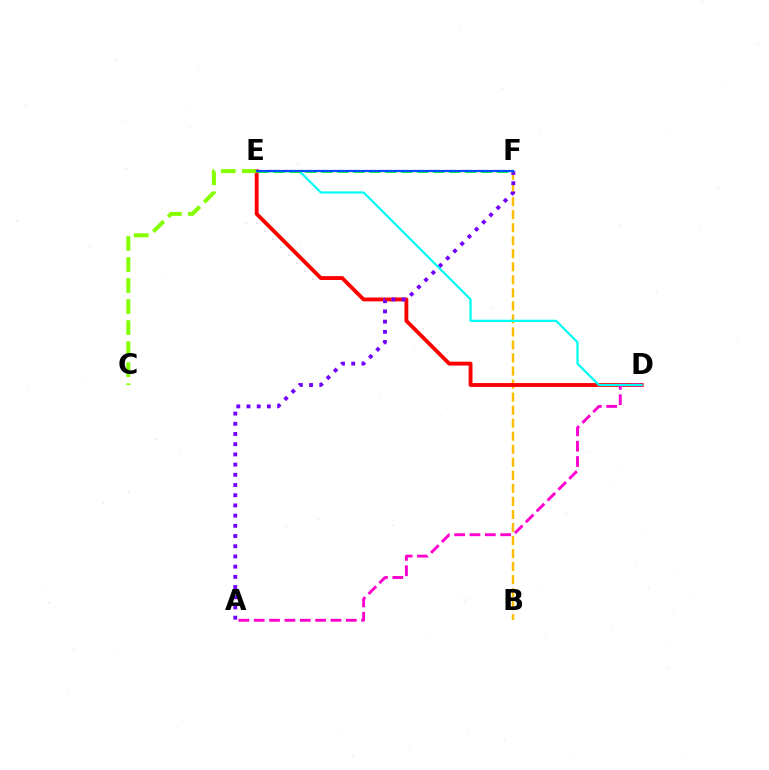{('B', 'F'): [{'color': '#ffbd00', 'line_style': 'dashed', 'thickness': 1.77}], ('D', 'E'): [{'color': '#ff0000', 'line_style': 'solid', 'thickness': 2.77}, {'color': '#00fff6', 'line_style': 'solid', 'thickness': 1.6}], ('A', 'D'): [{'color': '#ff00cf', 'line_style': 'dashed', 'thickness': 2.09}], ('A', 'F'): [{'color': '#7200ff', 'line_style': 'dotted', 'thickness': 2.77}], ('E', 'F'): [{'color': '#00ff39', 'line_style': 'dashed', 'thickness': 2.17}, {'color': '#004bff', 'line_style': 'solid', 'thickness': 1.61}], ('C', 'E'): [{'color': '#84ff00', 'line_style': 'dashed', 'thickness': 2.86}]}